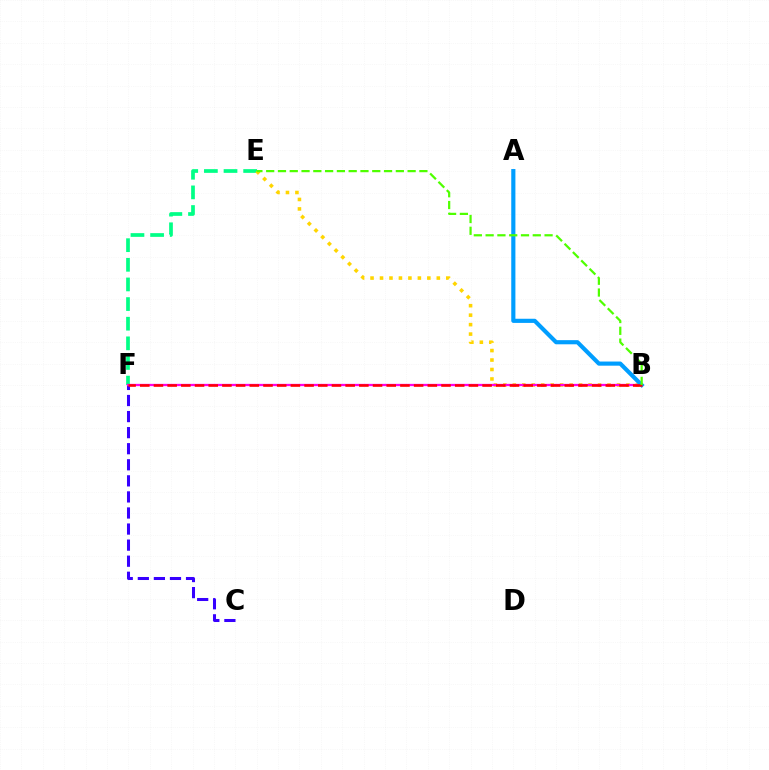{('C', 'F'): [{'color': '#3700ff', 'line_style': 'dashed', 'thickness': 2.18}], ('E', 'F'): [{'color': '#00ff86', 'line_style': 'dashed', 'thickness': 2.67}], ('B', 'E'): [{'color': '#ffd500', 'line_style': 'dotted', 'thickness': 2.57}, {'color': '#4fff00', 'line_style': 'dashed', 'thickness': 1.6}], ('B', 'F'): [{'color': '#ff00ed', 'line_style': 'solid', 'thickness': 1.65}, {'color': '#ff0000', 'line_style': 'dashed', 'thickness': 1.86}], ('A', 'B'): [{'color': '#009eff', 'line_style': 'solid', 'thickness': 2.99}]}